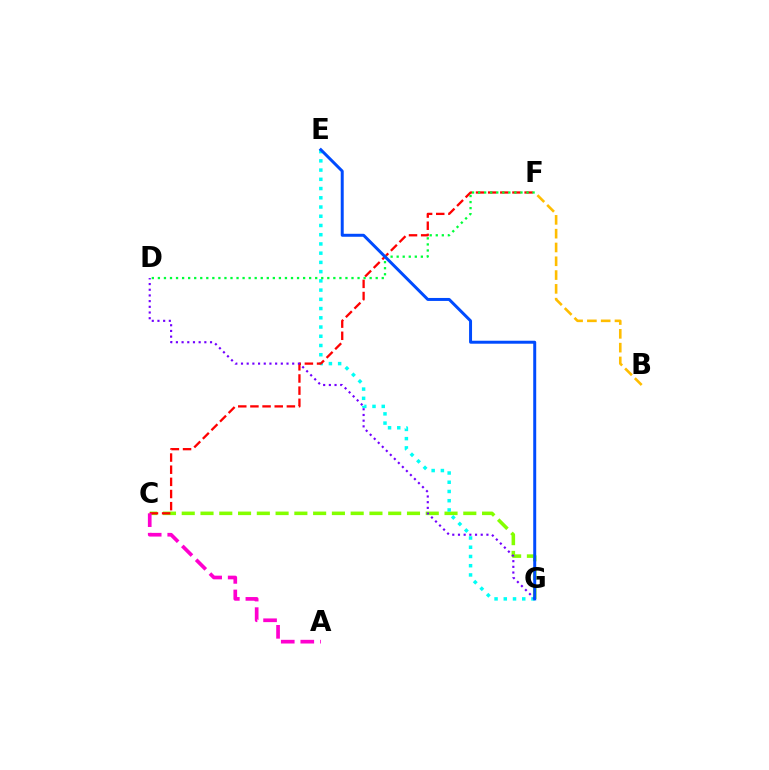{('C', 'G'): [{'color': '#84ff00', 'line_style': 'dashed', 'thickness': 2.55}], ('E', 'G'): [{'color': '#00fff6', 'line_style': 'dotted', 'thickness': 2.51}, {'color': '#004bff', 'line_style': 'solid', 'thickness': 2.14}], ('C', 'F'): [{'color': '#ff0000', 'line_style': 'dashed', 'thickness': 1.65}], ('D', 'G'): [{'color': '#7200ff', 'line_style': 'dotted', 'thickness': 1.55}], ('B', 'F'): [{'color': '#ffbd00', 'line_style': 'dashed', 'thickness': 1.87}], ('D', 'F'): [{'color': '#00ff39', 'line_style': 'dotted', 'thickness': 1.64}], ('A', 'C'): [{'color': '#ff00cf', 'line_style': 'dashed', 'thickness': 2.65}]}